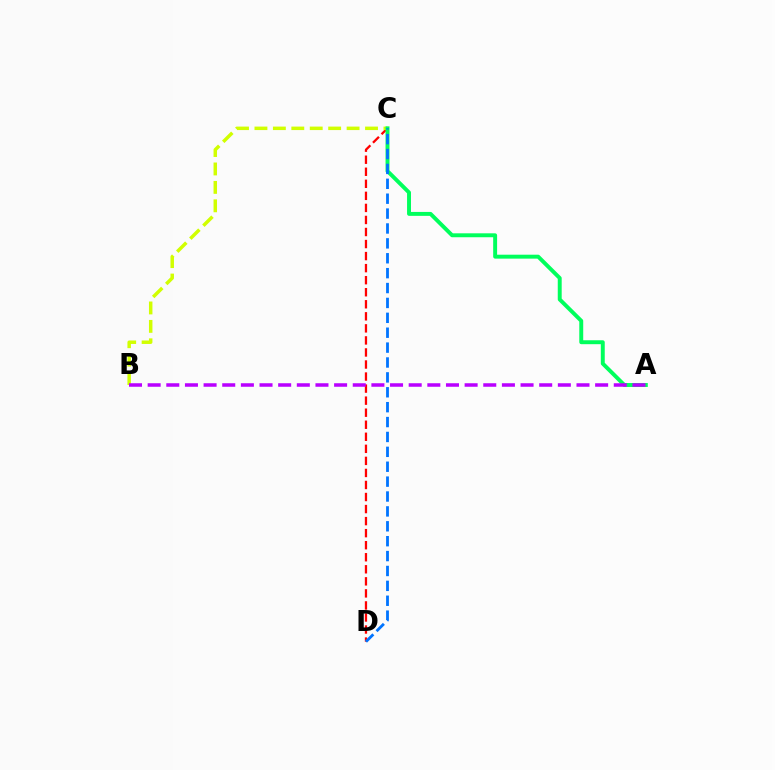{('C', 'D'): [{'color': '#ff0000', 'line_style': 'dashed', 'thickness': 1.64}, {'color': '#0074ff', 'line_style': 'dashed', 'thickness': 2.02}], ('B', 'C'): [{'color': '#d1ff00', 'line_style': 'dashed', 'thickness': 2.5}], ('A', 'C'): [{'color': '#00ff5c', 'line_style': 'solid', 'thickness': 2.83}], ('A', 'B'): [{'color': '#b900ff', 'line_style': 'dashed', 'thickness': 2.53}]}